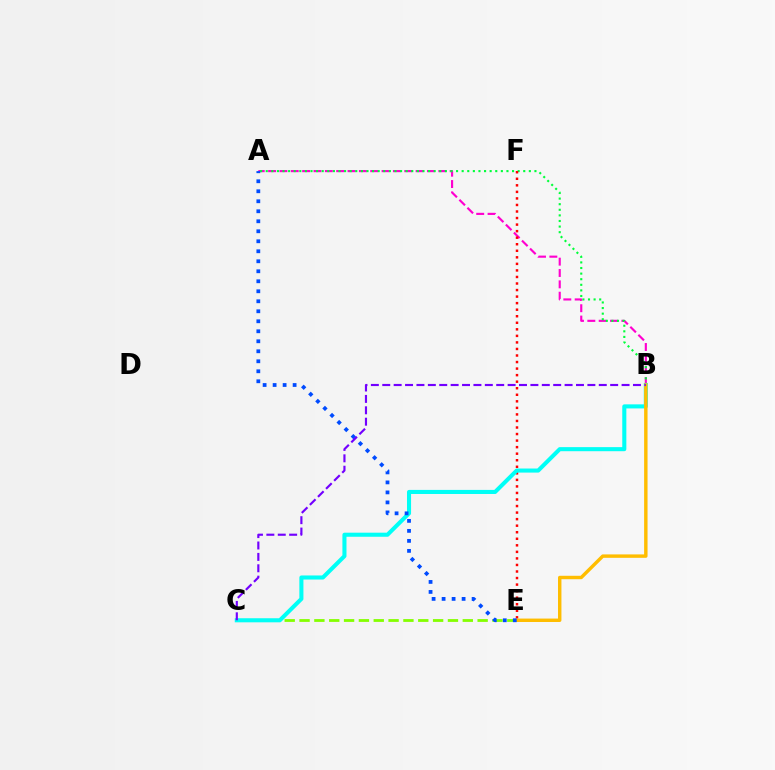{('A', 'B'): [{'color': '#ff00cf', 'line_style': 'dashed', 'thickness': 1.54}, {'color': '#00ff39', 'line_style': 'dotted', 'thickness': 1.52}], ('E', 'F'): [{'color': '#ff0000', 'line_style': 'dotted', 'thickness': 1.78}], ('C', 'E'): [{'color': '#84ff00', 'line_style': 'dashed', 'thickness': 2.02}], ('B', 'C'): [{'color': '#00fff6', 'line_style': 'solid', 'thickness': 2.93}, {'color': '#7200ff', 'line_style': 'dashed', 'thickness': 1.55}], ('B', 'E'): [{'color': '#ffbd00', 'line_style': 'solid', 'thickness': 2.46}], ('A', 'E'): [{'color': '#004bff', 'line_style': 'dotted', 'thickness': 2.72}]}